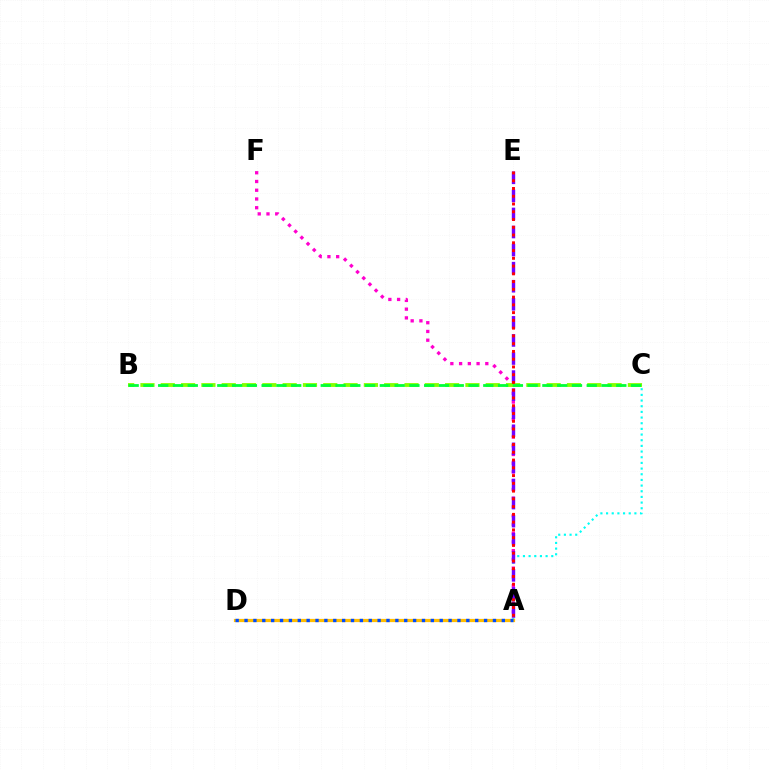{('A', 'C'): [{'color': '#00fff6', 'line_style': 'dotted', 'thickness': 1.54}], ('A', 'F'): [{'color': '#ff00cf', 'line_style': 'dotted', 'thickness': 2.37}], ('A', 'D'): [{'color': '#ffbd00', 'line_style': 'solid', 'thickness': 2.31}, {'color': '#004bff', 'line_style': 'dotted', 'thickness': 2.41}], ('B', 'C'): [{'color': '#84ff00', 'line_style': 'dashed', 'thickness': 2.76}, {'color': '#00ff39', 'line_style': 'dashed', 'thickness': 2.01}], ('A', 'E'): [{'color': '#7200ff', 'line_style': 'dashed', 'thickness': 2.45}, {'color': '#ff0000', 'line_style': 'dotted', 'thickness': 2.11}]}